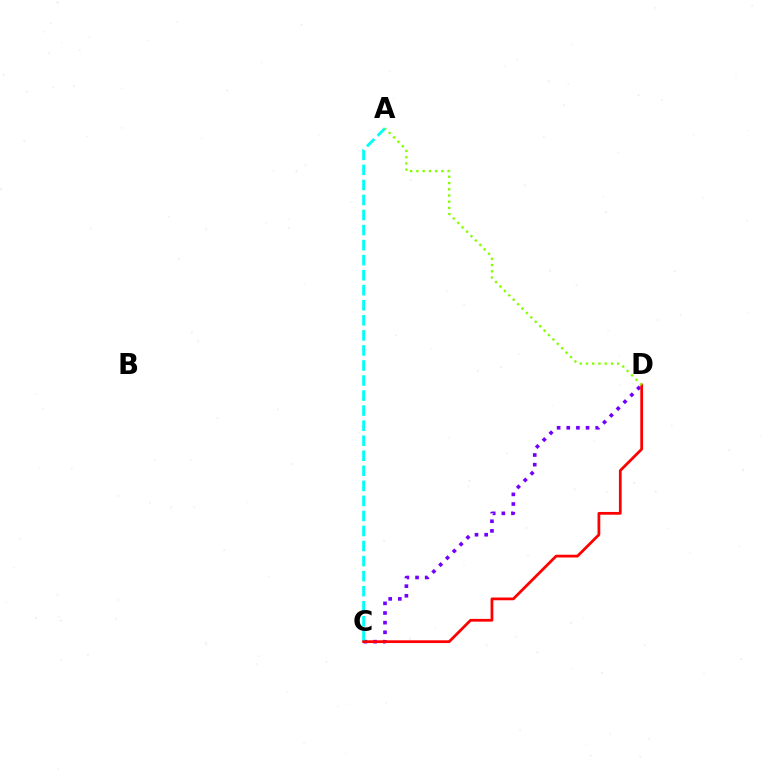{('C', 'D'): [{'color': '#7200ff', 'line_style': 'dotted', 'thickness': 2.62}, {'color': '#ff0000', 'line_style': 'solid', 'thickness': 1.99}], ('A', 'C'): [{'color': '#00fff6', 'line_style': 'dashed', 'thickness': 2.04}], ('A', 'D'): [{'color': '#84ff00', 'line_style': 'dotted', 'thickness': 1.69}]}